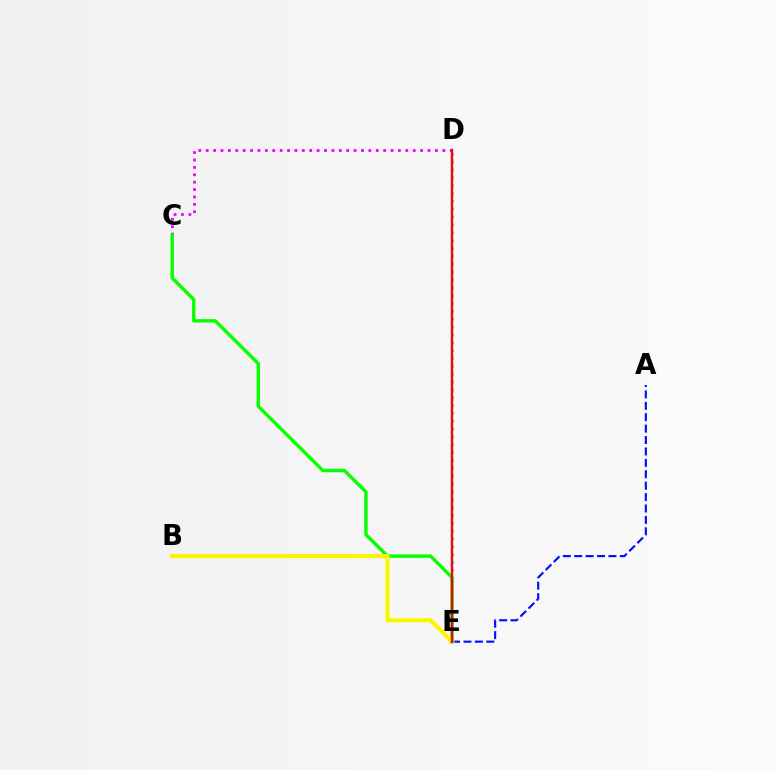{('A', 'E'): [{'color': '#0010ff', 'line_style': 'dashed', 'thickness': 1.55}], ('C', 'D'): [{'color': '#ee00ff', 'line_style': 'dotted', 'thickness': 2.01}], ('C', 'E'): [{'color': '#08ff00', 'line_style': 'solid', 'thickness': 2.44}], ('B', 'E'): [{'color': '#fcf500', 'line_style': 'solid', 'thickness': 2.97}], ('D', 'E'): [{'color': '#00fff6', 'line_style': 'dotted', 'thickness': 2.13}, {'color': '#ff0000', 'line_style': 'solid', 'thickness': 1.73}]}